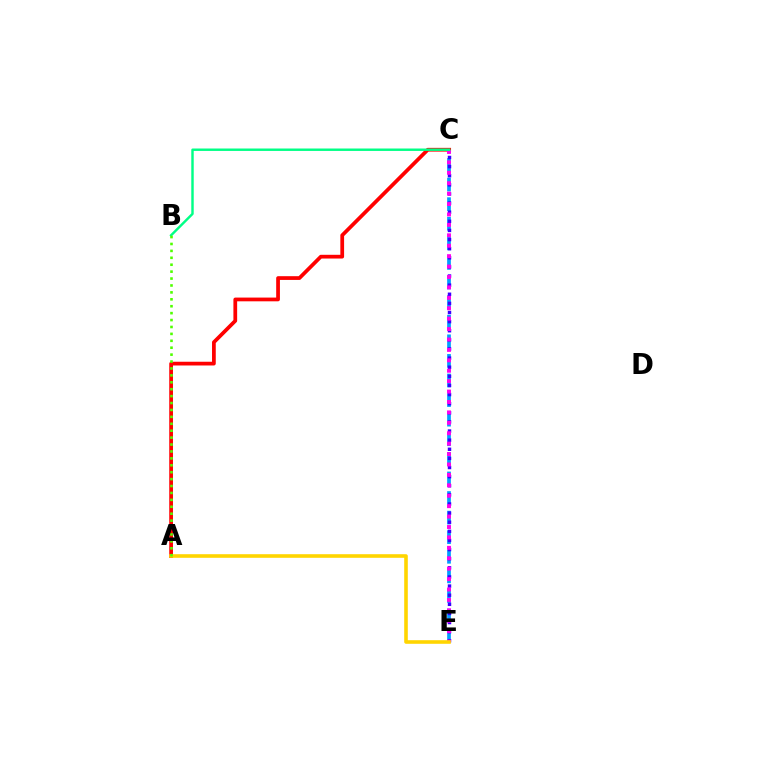{('C', 'E'): [{'color': '#009eff', 'line_style': 'dashed', 'thickness': 2.66}, {'color': '#3700ff', 'line_style': 'dotted', 'thickness': 2.48}, {'color': '#ff00ed', 'line_style': 'dotted', 'thickness': 2.83}], ('A', 'C'): [{'color': '#ff0000', 'line_style': 'solid', 'thickness': 2.69}], ('B', 'C'): [{'color': '#00ff86', 'line_style': 'solid', 'thickness': 1.75}], ('A', 'E'): [{'color': '#ffd500', 'line_style': 'solid', 'thickness': 2.59}], ('A', 'B'): [{'color': '#4fff00', 'line_style': 'dotted', 'thickness': 1.88}]}